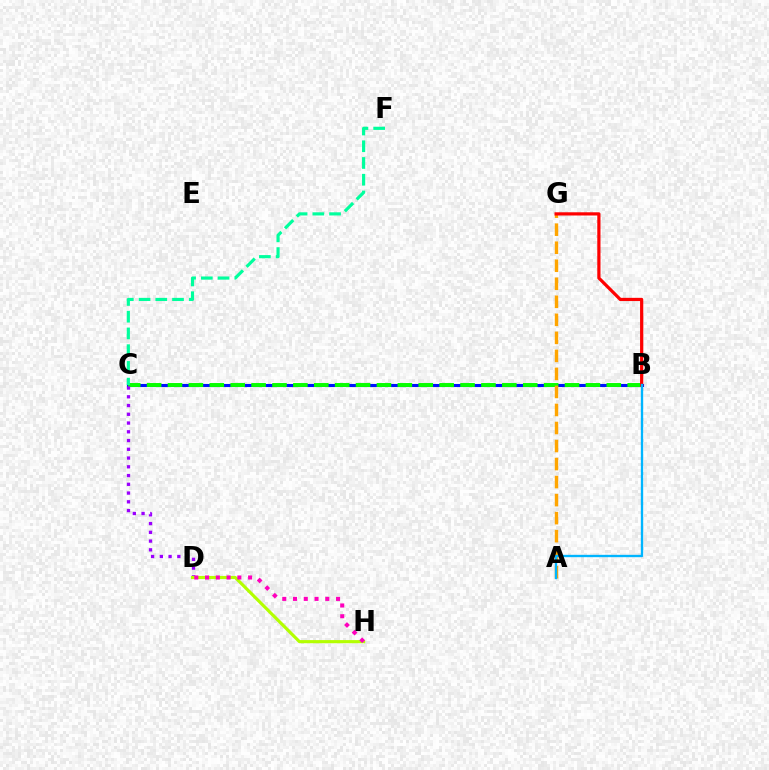{('B', 'C'): [{'color': '#0010ff', 'line_style': 'solid', 'thickness': 2.22}, {'color': '#08ff00', 'line_style': 'dashed', 'thickness': 2.84}], ('A', 'G'): [{'color': '#ffa500', 'line_style': 'dashed', 'thickness': 2.45}], ('B', 'G'): [{'color': '#ff0000', 'line_style': 'solid', 'thickness': 2.31}], ('C', 'D'): [{'color': '#9b00ff', 'line_style': 'dotted', 'thickness': 2.38}], ('A', 'B'): [{'color': '#00b5ff', 'line_style': 'solid', 'thickness': 1.69}], ('D', 'H'): [{'color': '#b3ff00', 'line_style': 'solid', 'thickness': 2.26}, {'color': '#ff00bd', 'line_style': 'dotted', 'thickness': 2.92}], ('C', 'F'): [{'color': '#00ff9d', 'line_style': 'dashed', 'thickness': 2.27}]}